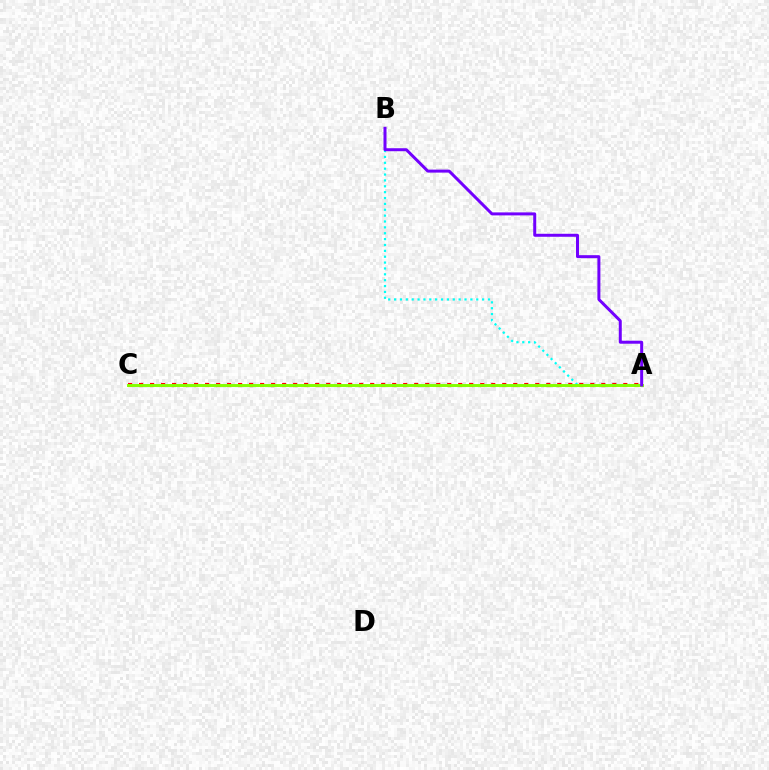{('A', 'B'): [{'color': '#00fff6', 'line_style': 'dotted', 'thickness': 1.59}, {'color': '#7200ff', 'line_style': 'solid', 'thickness': 2.15}], ('A', 'C'): [{'color': '#ff0000', 'line_style': 'dotted', 'thickness': 2.99}, {'color': '#84ff00', 'line_style': 'solid', 'thickness': 2.11}]}